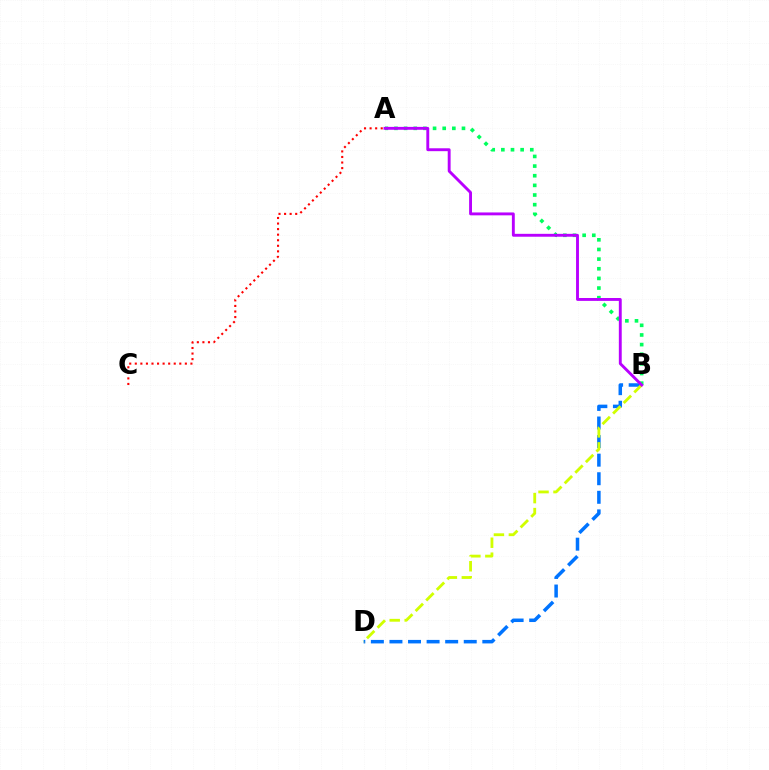{('B', 'D'): [{'color': '#0074ff', 'line_style': 'dashed', 'thickness': 2.52}, {'color': '#d1ff00', 'line_style': 'dashed', 'thickness': 2.03}], ('A', 'B'): [{'color': '#00ff5c', 'line_style': 'dotted', 'thickness': 2.62}, {'color': '#b900ff', 'line_style': 'solid', 'thickness': 2.08}], ('A', 'C'): [{'color': '#ff0000', 'line_style': 'dotted', 'thickness': 1.51}]}